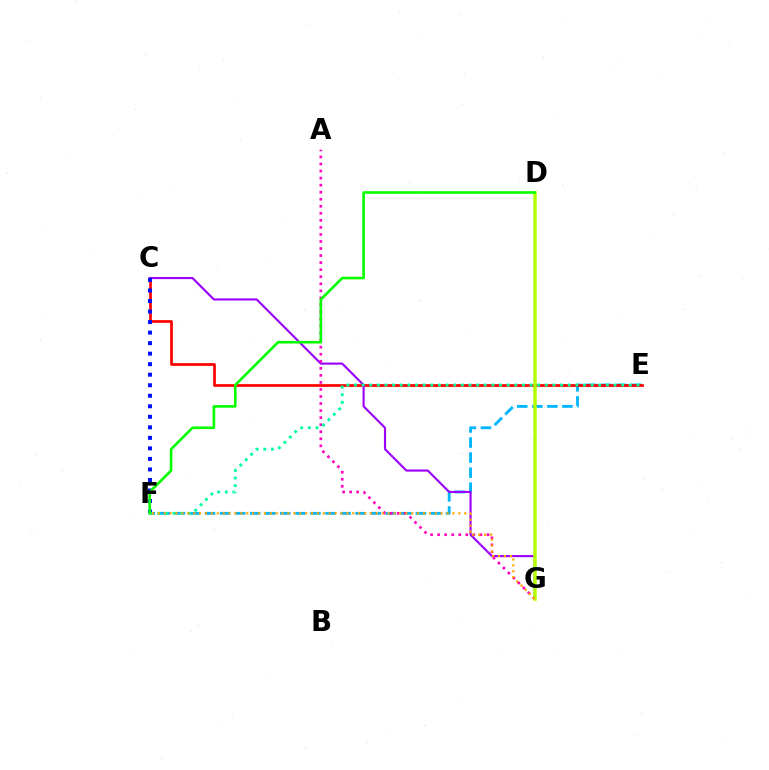{('E', 'F'): [{'color': '#00b5ff', 'line_style': 'dashed', 'thickness': 2.05}, {'color': '#00ff9d', 'line_style': 'dotted', 'thickness': 2.07}], ('C', 'E'): [{'color': '#ff0000', 'line_style': 'solid', 'thickness': 1.96}], ('C', 'G'): [{'color': '#9b00ff', 'line_style': 'solid', 'thickness': 1.53}], ('A', 'G'): [{'color': '#ff00bd', 'line_style': 'dotted', 'thickness': 1.91}], ('C', 'F'): [{'color': '#0010ff', 'line_style': 'dotted', 'thickness': 2.86}], ('D', 'G'): [{'color': '#b3ff00', 'line_style': 'solid', 'thickness': 2.53}], ('D', 'F'): [{'color': '#08ff00', 'line_style': 'solid', 'thickness': 1.9}], ('F', 'G'): [{'color': '#ffa500', 'line_style': 'dotted', 'thickness': 1.6}]}